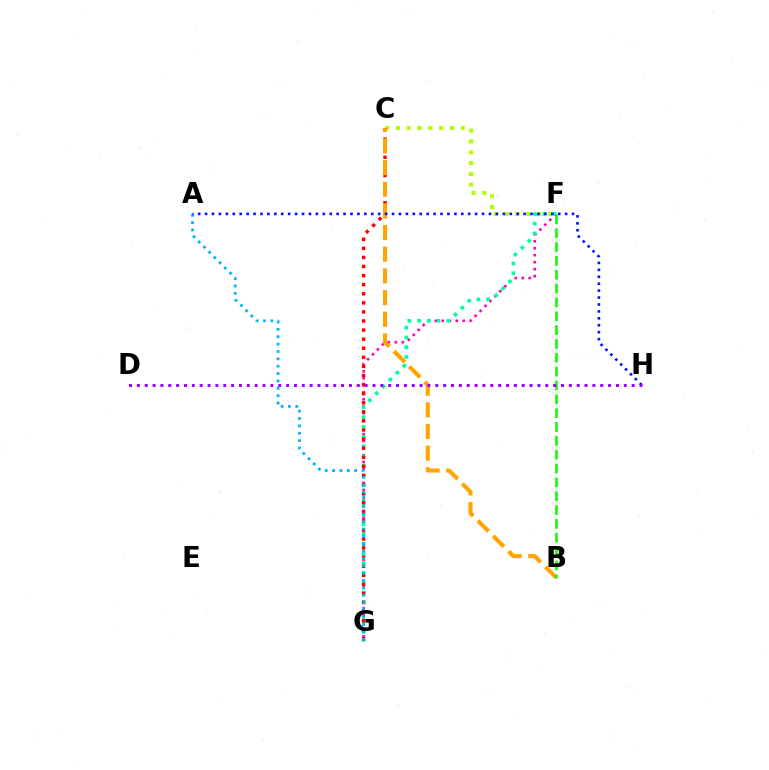{('C', 'F'): [{'color': '#b3ff00', 'line_style': 'dotted', 'thickness': 2.94}], ('F', 'G'): [{'color': '#ff00bd', 'line_style': 'dotted', 'thickness': 1.9}, {'color': '#00ff9d', 'line_style': 'dotted', 'thickness': 2.65}], ('C', 'G'): [{'color': '#ff0000', 'line_style': 'dotted', 'thickness': 2.47}], ('A', 'G'): [{'color': '#00b5ff', 'line_style': 'dotted', 'thickness': 2.0}], ('B', 'C'): [{'color': '#ffa500', 'line_style': 'dashed', 'thickness': 2.94}], ('A', 'H'): [{'color': '#0010ff', 'line_style': 'dotted', 'thickness': 1.88}], ('B', 'F'): [{'color': '#08ff00', 'line_style': 'dashed', 'thickness': 1.88}], ('D', 'H'): [{'color': '#9b00ff', 'line_style': 'dotted', 'thickness': 2.13}]}